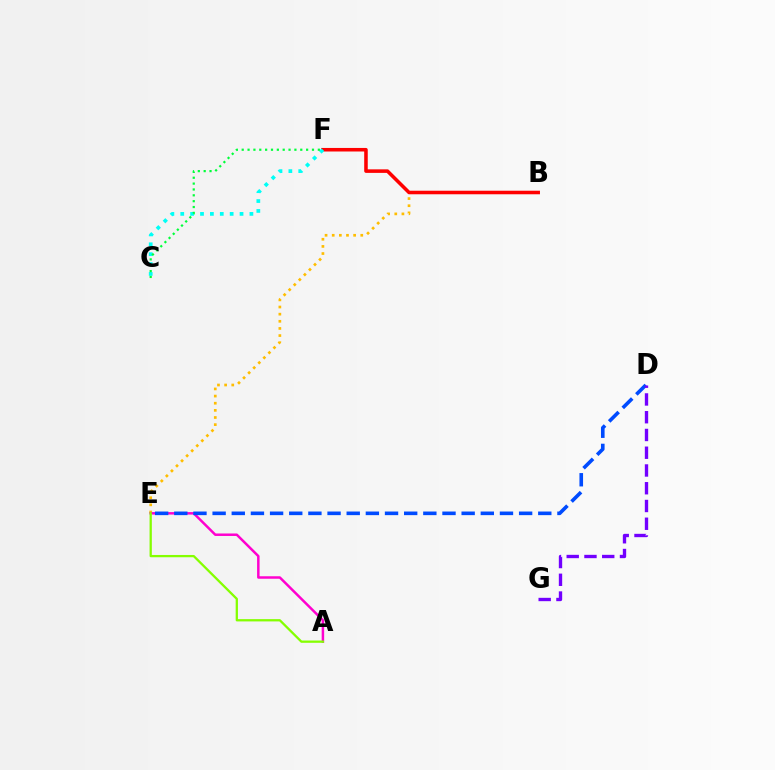{('B', 'E'): [{'color': '#ffbd00', 'line_style': 'dotted', 'thickness': 1.94}], ('A', 'E'): [{'color': '#ff00cf', 'line_style': 'solid', 'thickness': 1.79}, {'color': '#84ff00', 'line_style': 'solid', 'thickness': 1.64}], ('D', 'E'): [{'color': '#004bff', 'line_style': 'dashed', 'thickness': 2.6}], ('B', 'F'): [{'color': '#ff0000', 'line_style': 'solid', 'thickness': 2.55}], ('C', 'F'): [{'color': '#00fff6', 'line_style': 'dotted', 'thickness': 2.68}, {'color': '#00ff39', 'line_style': 'dotted', 'thickness': 1.59}], ('D', 'G'): [{'color': '#7200ff', 'line_style': 'dashed', 'thickness': 2.41}]}